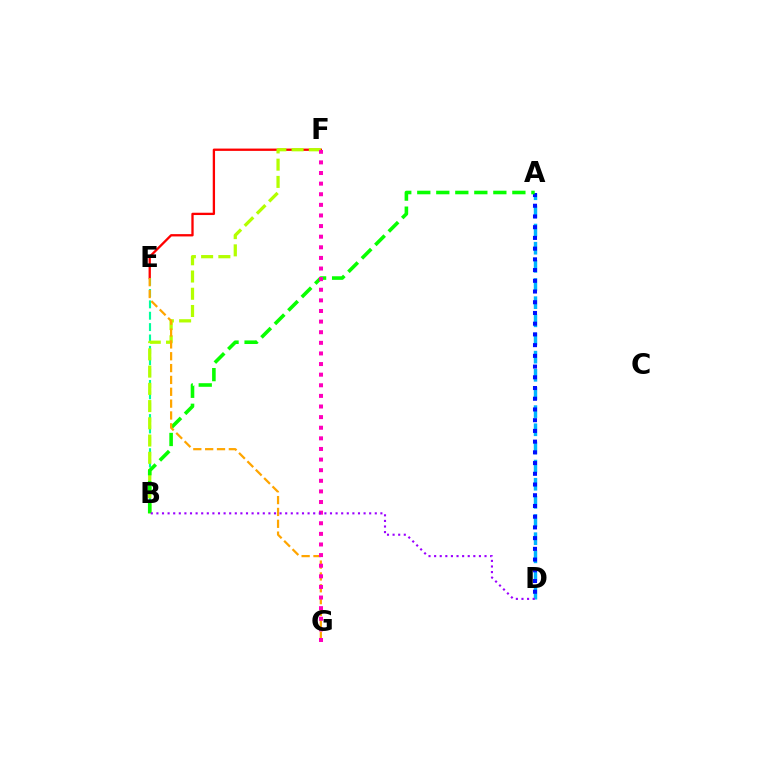{('A', 'D'): [{'color': '#00b5ff', 'line_style': 'dashed', 'thickness': 2.47}, {'color': '#0010ff', 'line_style': 'dotted', 'thickness': 2.91}], ('E', 'F'): [{'color': '#ff0000', 'line_style': 'solid', 'thickness': 1.66}], ('B', 'E'): [{'color': '#00ff9d', 'line_style': 'dashed', 'thickness': 1.54}], ('B', 'F'): [{'color': '#b3ff00', 'line_style': 'dashed', 'thickness': 2.34}], ('A', 'B'): [{'color': '#08ff00', 'line_style': 'dashed', 'thickness': 2.58}], ('E', 'G'): [{'color': '#ffa500', 'line_style': 'dashed', 'thickness': 1.61}], ('F', 'G'): [{'color': '#ff00bd', 'line_style': 'dotted', 'thickness': 2.88}], ('B', 'D'): [{'color': '#9b00ff', 'line_style': 'dotted', 'thickness': 1.52}]}